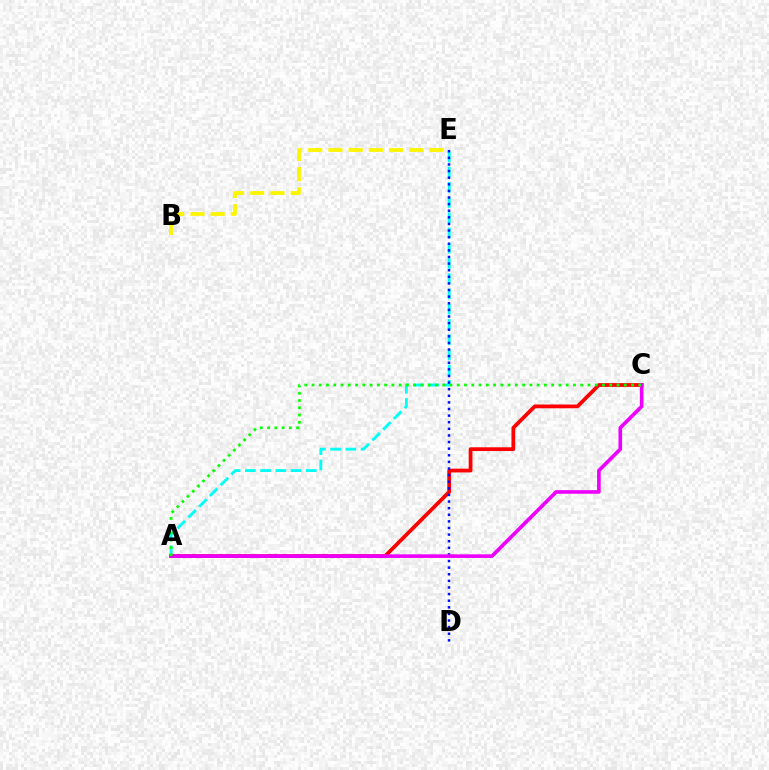{('A', 'E'): [{'color': '#00fff6', 'line_style': 'dashed', 'thickness': 2.07}], ('B', 'E'): [{'color': '#fcf500', 'line_style': 'dashed', 'thickness': 2.74}], ('A', 'C'): [{'color': '#ff0000', 'line_style': 'solid', 'thickness': 2.7}, {'color': '#ee00ff', 'line_style': 'solid', 'thickness': 2.62}, {'color': '#08ff00', 'line_style': 'dotted', 'thickness': 1.97}], ('D', 'E'): [{'color': '#0010ff', 'line_style': 'dotted', 'thickness': 1.8}]}